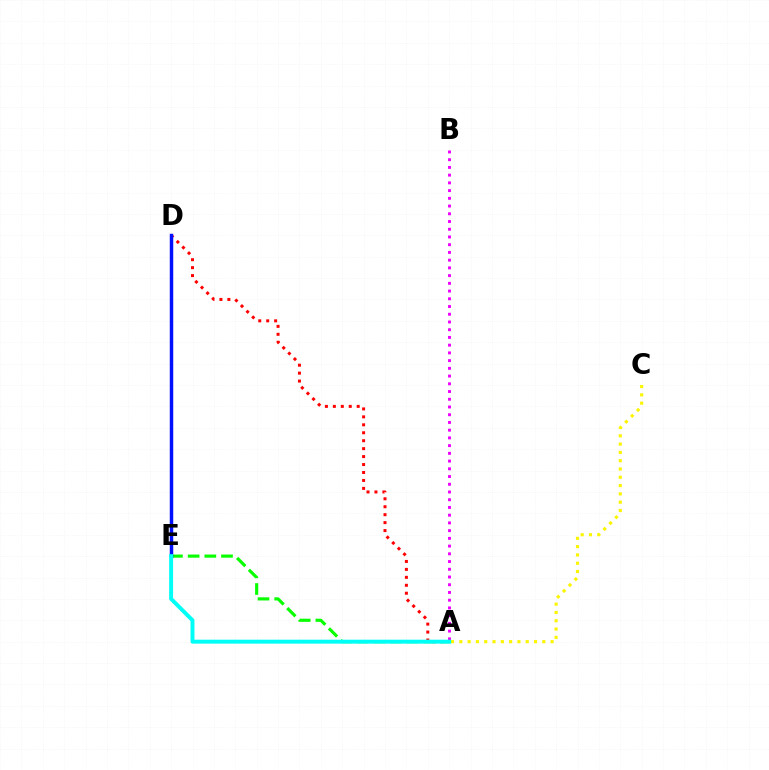{('A', 'D'): [{'color': '#ff0000', 'line_style': 'dotted', 'thickness': 2.16}], ('A', 'C'): [{'color': '#fcf500', 'line_style': 'dotted', 'thickness': 2.25}], ('A', 'E'): [{'color': '#08ff00', 'line_style': 'dashed', 'thickness': 2.27}, {'color': '#00fff6', 'line_style': 'solid', 'thickness': 2.84}], ('D', 'E'): [{'color': '#0010ff', 'line_style': 'solid', 'thickness': 2.5}], ('A', 'B'): [{'color': '#ee00ff', 'line_style': 'dotted', 'thickness': 2.1}]}